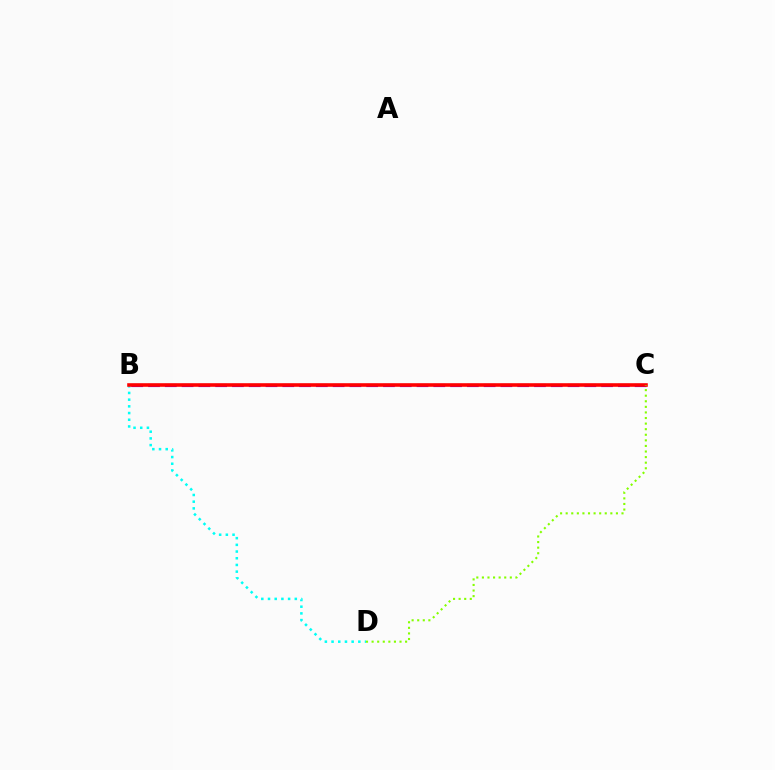{('B', 'D'): [{'color': '#00fff6', 'line_style': 'dotted', 'thickness': 1.82}], ('B', 'C'): [{'color': '#7200ff', 'line_style': 'dashed', 'thickness': 2.28}, {'color': '#ff0000', 'line_style': 'solid', 'thickness': 2.58}], ('C', 'D'): [{'color': '#84ff00', 'line_style': 'dotted', 'thickness': 1.52}]}